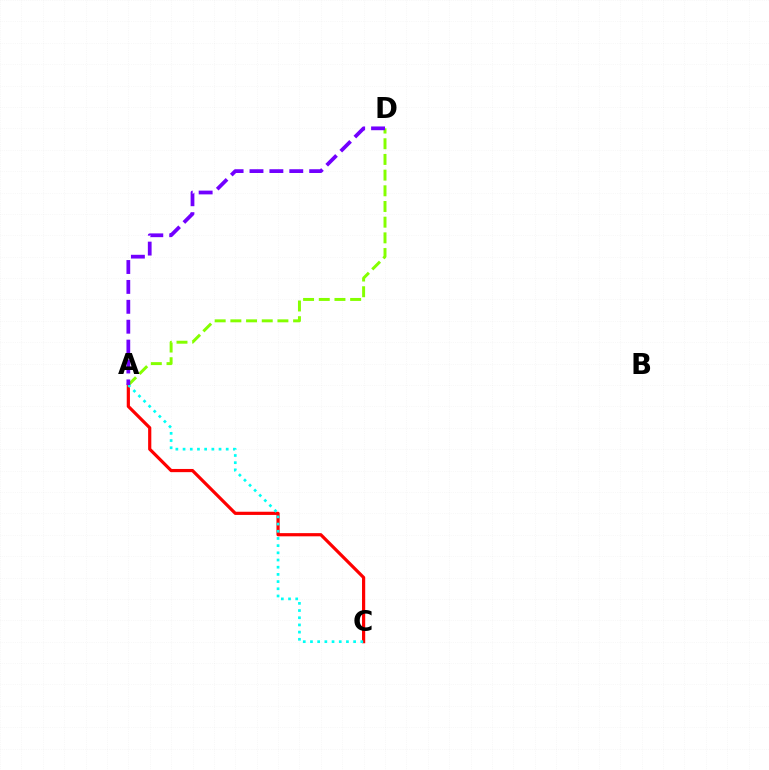{('A', 'C'): [{'color': '#ff0000', 'line_style': 'solid', 'thickness': 2.3}, {'color': '#00fff6', 'line_style': 'dotted', 'thickness': 1.95}], ('A', 'D'): [{'color': '#84ff00', 'line_style': 'dashed', 'thickness': 2.13}, {'color': '#7200ff', 'line_style': 'dashed', 'thickness': 2.7}]}